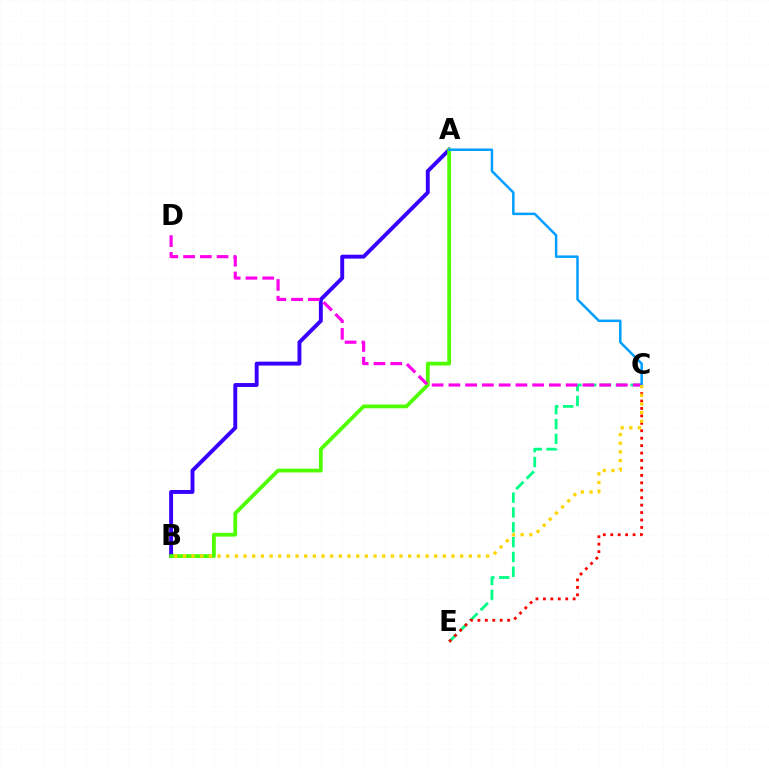{('A', 'B'): [{'color': '#3700ff', 'line_style': 'solid', 'thickness': 2.81}, {'color': '#4fff00', 'line_style': 'solid', 'thickness': 2.72}], ('C', 'E'): [{'color': '#00ff86', 'line_style': 'dashed', 'thickness': 2.01}, {'color': '#ff0000', 'line_style': 'dotted', 'thickness': 2.02}], ('C', 'D'): [{'color': '#ff00ed', 'line_style': 'dashed', 'thickness': 2.28}], ('A', 'C'): [{'color': '#009eff', 'line_style': 'solid', 'thickness': 1.8}], ('B', 'C'): [{'color': '#ffd500', 'line_style': 'dotted', 'thickness': 2.35}]}